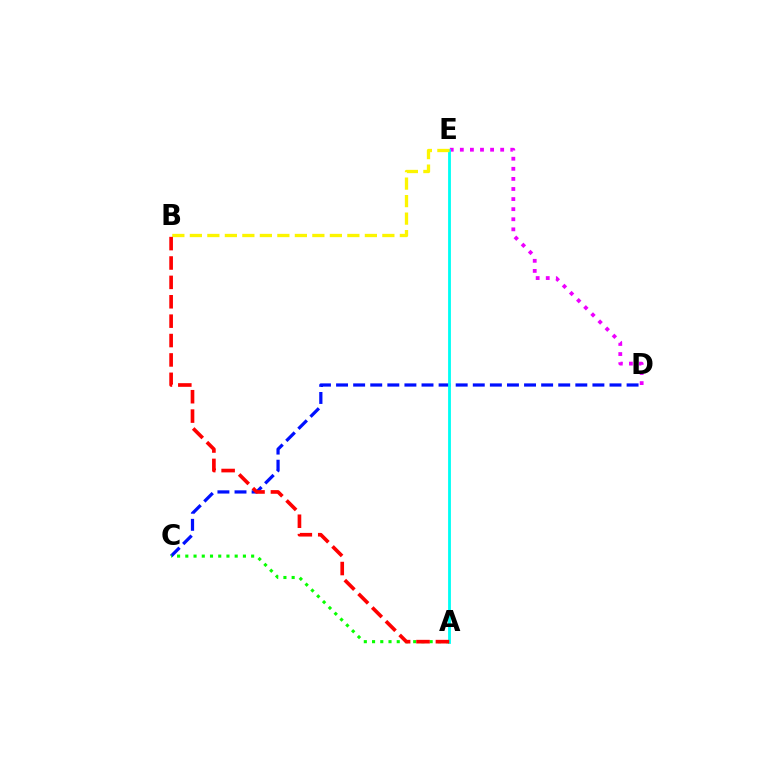{('D', 'E'): [{'color': '#ee00ff', 'line_style': 'dotted', 'thickness': 2.74}], ('C', 'D'): [{'color': '#0010ff', 'line_style': 'dashed', 'thickness': 2.32}], ('A', 'E'): [{'color': '#00fff6', 'line_style': 'solid', 'thickness': 2.03}], ('B', 'E'): [{'color': '#fcf500', 'line_style': 'dashed', 'thickness': 2.38}], ('A', 'C'): [{'color': '#08ff00', 'line_style': 'dotted', 'thickness': 2.24}], ('A', 'B'): [{'color': '#ff0000', 'line_style': 'dashed', 'thickness': 2.63}]}